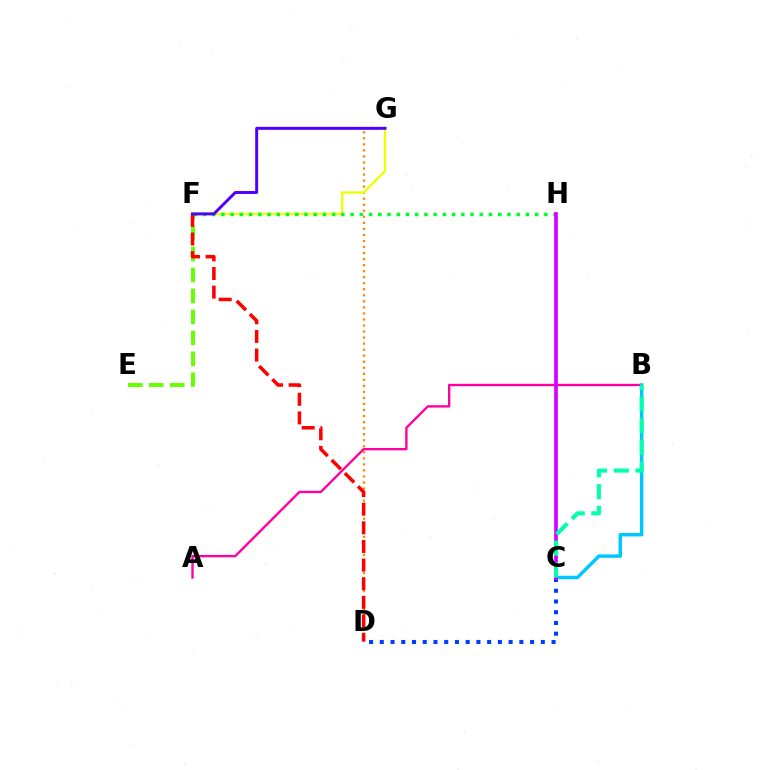{('D', 'G'): [{'color': '#ff8800', 'line_style': 'dotted', 'thickness': 1.64}], ('A', 'B'): [{'color': '#ff00a0', 'line_style': 'solid', 'thickness': 1.7}], ('F', 'G'): [{'color': '#eeff00', 'line_style': 'solid', 'thickness': 1.66}, {'color': '#4f00ff', 'line_style': 'solid', 'thickness': 2.13}], ('C', 'D'): [{'color': '#003fff', 'line_style': 'dotted', 'thickness': 2.92}], ('E', 'F'): [{'color': '#66ff00', 'line_style': 'dashed', 'thickness': 2.85}], ('B', 'C'): [{'color': '#00c7ff', 'line_style': 'solid', 'thickness': 2.48}, {'color': '#00ffaf', 'line_style': 'dashed', 'thickness': 2.95}], ('F', 'H'): [{'color': '#00ff27', 'line_style': 'dotted', 'thickness': 2.51}], ('C', 'H'): [{'color': '#d600ff', 'line_style': 'solid', 'thickness': 2.65}], ('D', 'F'): [{'color': '#ff0000', 'line_style': 'dashed', 'thickness': 2.53}]}